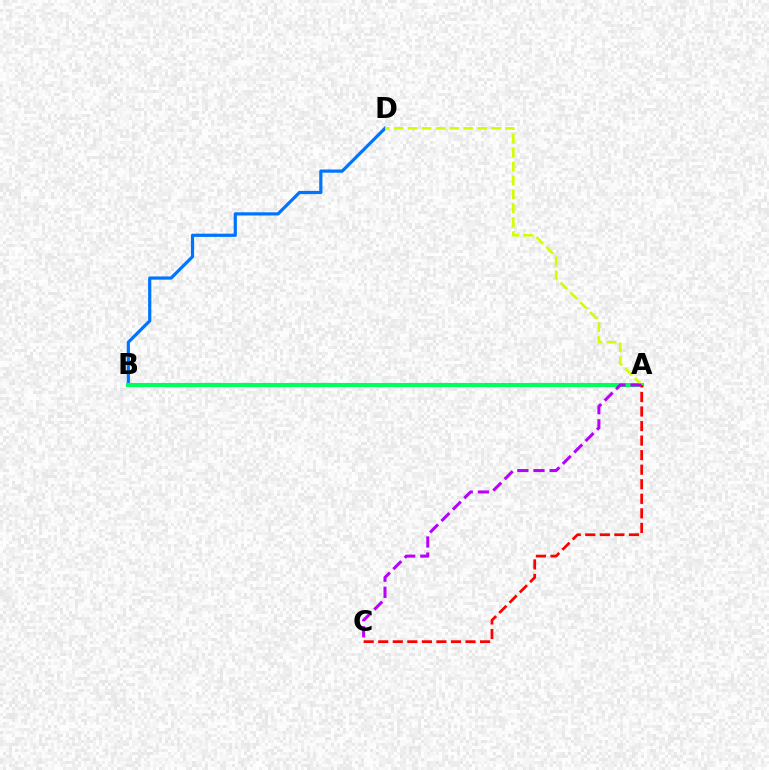{('B', 'D'): [{'color': '#0074ff', 'line_style': 'solid', 'thickness': 2.31}], ('A', 'B'): [{'color': '#00ff5c', 'line_style': 'solid', 'thickness': 2.94}], ('A', 'D'): [{'color': '#d1ff00', 'line_style': 'dashed', 'thickness': 1.89}], ('A', 'C'): [{'color': '#b900ff', 'line_style': 'dashed', 'thickness': 2.19}, {'color': '#ff0000', 'line_style': 'dashed', 'thickness': 1.98}]}